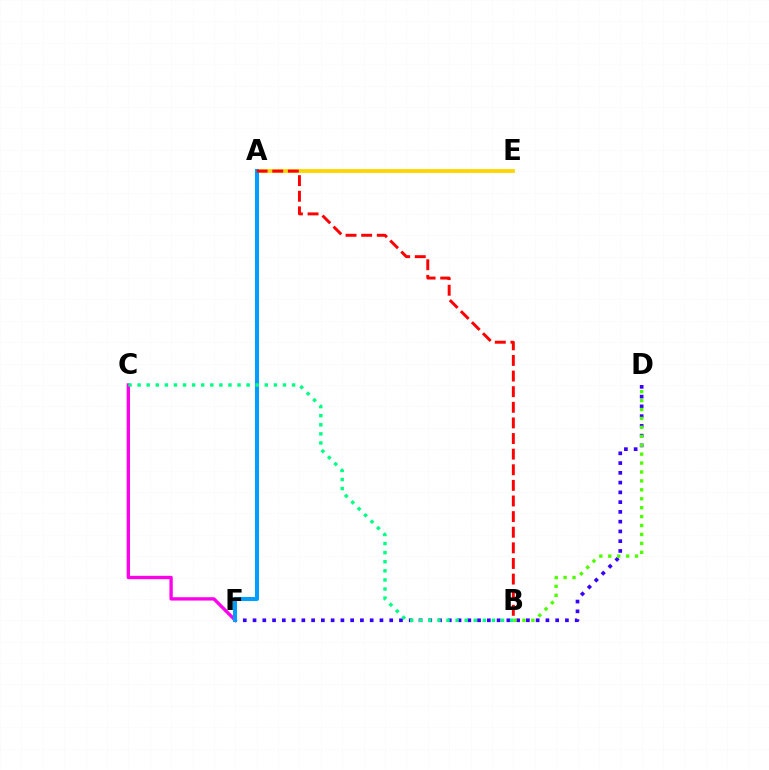{('C', 'F'): [{'color': '#ff00ed', 'line_style': 'solid', 'thickness': 2.4}], ('D', 'F'): [{'color': '#3700ff', 'line_style': 'dotted', 'thickness': 2.65}], ('B', 'D'): [{'color': '#4fff00', 'line_style': 'dotted', 'thickness': 2.42}], ('A', 'E'): [{'color': '#ffd500', 'line_style': 'solid', 'thickness': 2.72}], ('A', 'F'): [{'color': '#009eff', 'line_style': 'solid', 'thickness': 2.92}], ('B', 'C'): [{'color': '#00ff86', 'line_style': 'dotted', 'thickness': 2.47}], ('A', 'B'): [{'color': '#ff0000', 'line_style': 'dashed', 'thickness': 2.12}]}